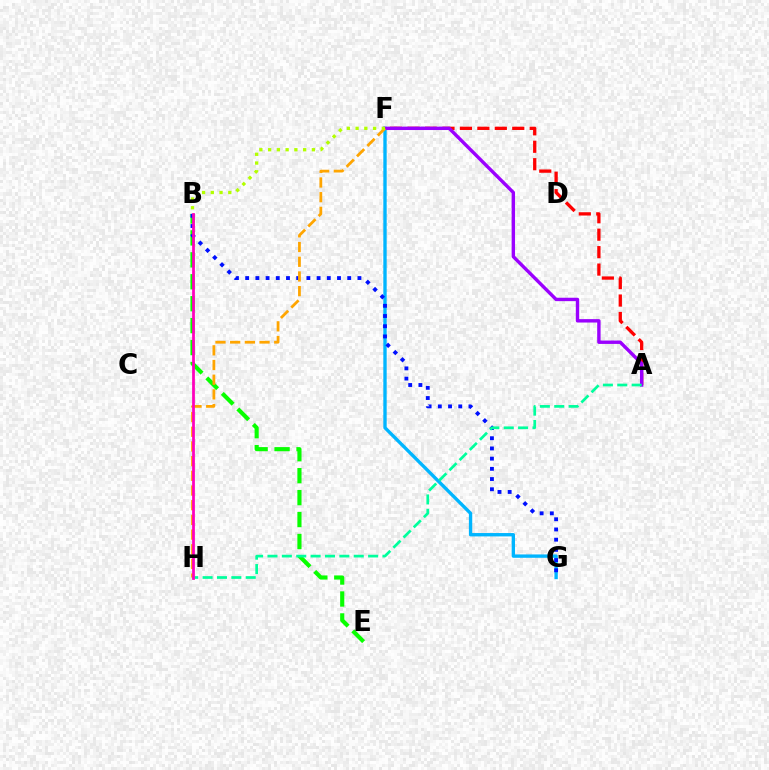{('B', 'E'): [{'color': '#08ff00', 'line_style': 'dashed', 'thickness': 2.98}], ('F', 'G'): [{'color': '#00b5ff', 'line_style': 'solid', 'thickness': 2.42}], ('A', 'F'): [{'color': '#ff0000', 'line_style': 'dashed', 'thickness': 2.37}, {'color': '#9b00ff', 'line_style': 'solid', 'thickness': 2.45}], ('B', 'G'): [{'color': '#0010ff', 'line_style': 'dotted', 'thickness': 2.77}], ('F', 'H'): [{'color': '#ffa500', 'line_style': 'dashed', 'thickness': 2.0}], ('A', 'H'): [{'color': '#00ff9d', 'line_style': 'dashed', 'thickness': 1.95}], ('B', 'H'): [{'color': '#ff00bd', 'line_style': 'solid', 'thickness': 1.99}], ('B', 'F'): [{'color': '#b3ff00', 'line_style': 'dotted', 'thickness': 2.38}]}